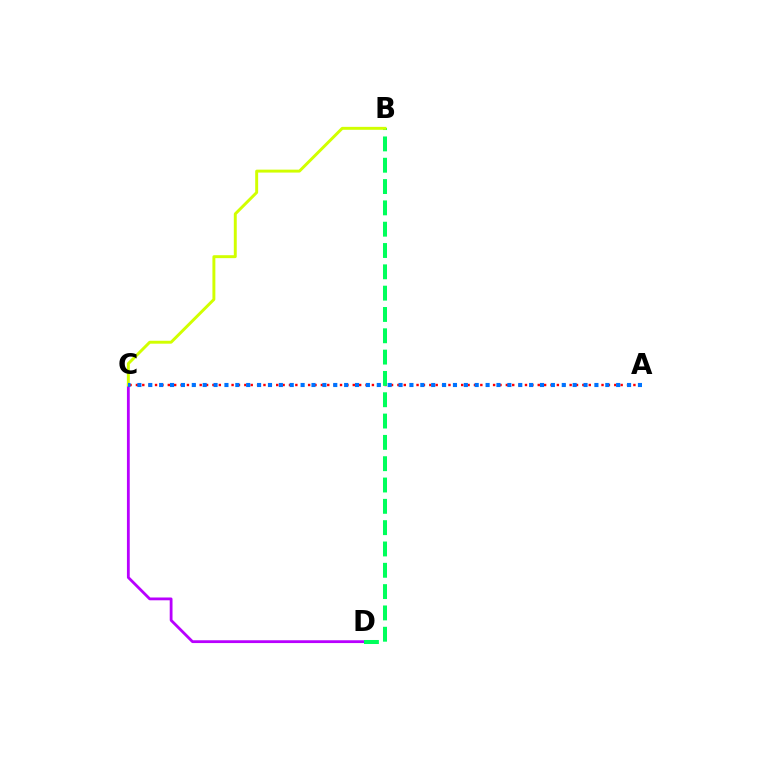{('A', 'C'): [{'color': '#ff0000', 'line_style': 'dotted', 'thickness': 1.73}, {'color': '#0074ff', 'line_style': 'dotted', 'thickness': 2.96}], ('C', 'D'): [{'color': '#b900ff', 'line_style': 'solid', 'thickness': 2.01}], ('B', 'D'): [{'color': '#00ff5c', 'line_style': 'dashed', 'thickness': 2.9}], ('B', 'C'): [{'color': '#d1ff00', 'line_style': 'solid', 'thickness': 2.11}]}